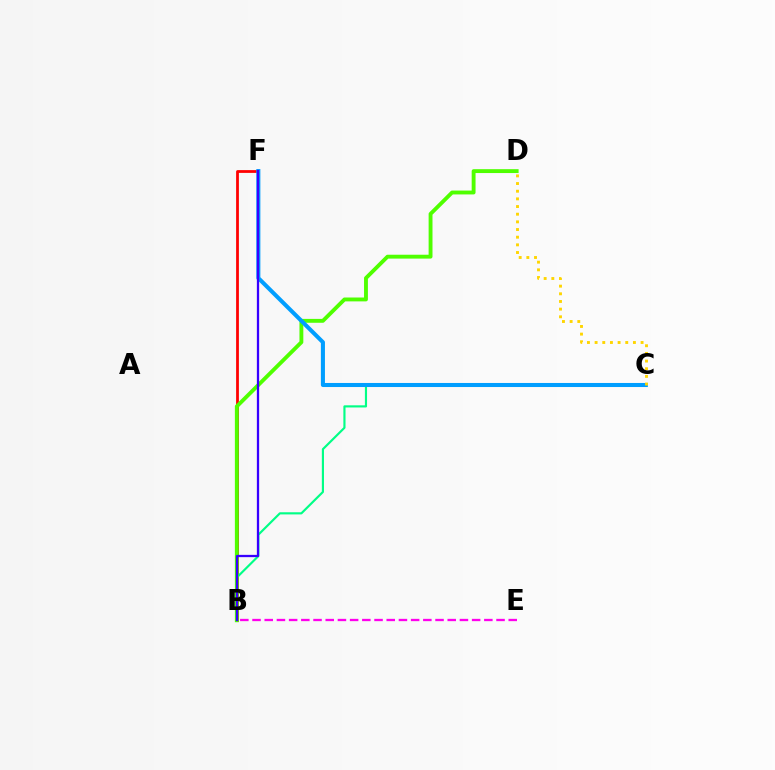{('B', 'F'): [{'color': '#ff0000', 'line_style': 'solid', 'thickness': 2.0}, {'color': '#3700ff', 'line_style': 'solid', 'thickness': 1.64}], ('B', 'C'): [{'color': '#00ff86', 'line_style': 'solid', 'thickness': 1.55}], ('B', 'D'): [{'color': '#4fff00', 'line_style': 'solid', 'thickness': 2.79}], ('C', 'F'): [{'color': '#009eff', 'line_style': 'solid', 'thickness': 2.93}], ('B', 'E'): [{'color': '#ff00ed', 'line_style': 'dashed', 'thickness': 1.66}], ('C', 'D'): [{'color': '#ffd500', 'line_style': 'dotted', 'thickness': 2.08}]}